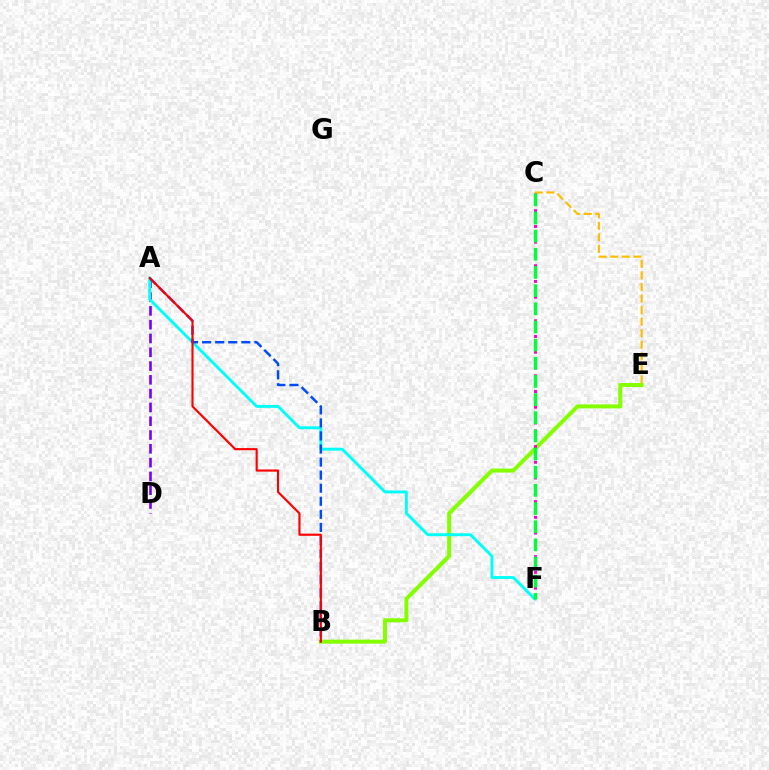{('A', 'D'): [{'color': '#7200ff', 'line_style': 'dashed', 'thickness': 1.87}], ('B', 'E'): [{'color': '#84ff00', 'line_style': 'solid', 'thickness': 2.89}], ('A', 'F'): [{'color': '#00fff6', 'line_style': 'solid', 'thickness': 2.09}], ('A', 'B'): [{'color': '#004bff', 'line_style': 'dashed', 'thickness': 1.77}, {'color': '#ff0000', 'line_style': 'solid', 'thickness': 1.54}], ('C', 'E'): [{'color': '#ffbd00', 'line_style': 'dashed', 'thickness': 1.57}], ('C', 'F'): [{'color': '#ff00cf', 'line_style': 'dotted', 'thickness': 2.14}, {'color': '#00ff39', 'line_style': 'dashed', 'thickness': 2.47}]}